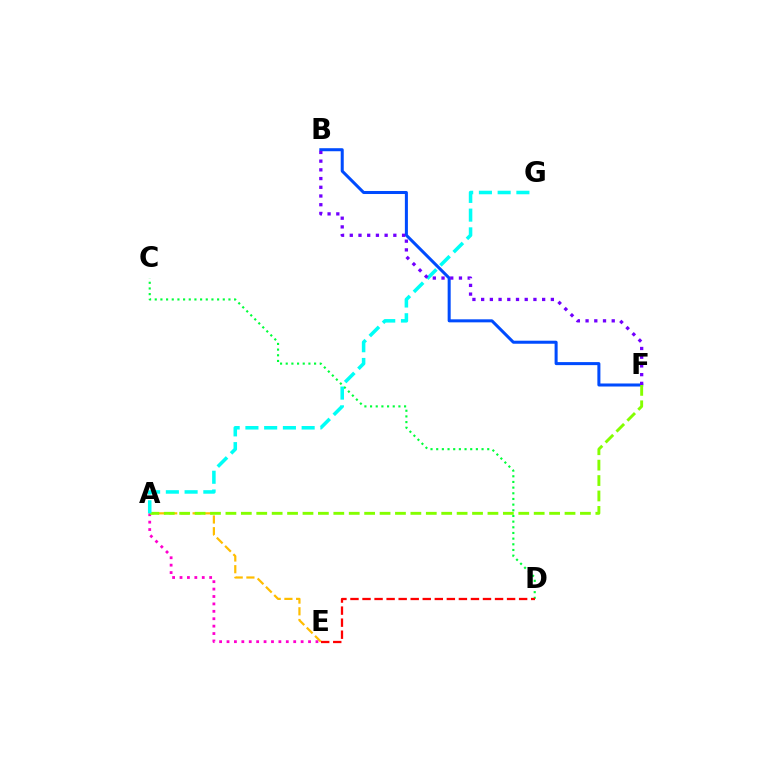{('A', 'E'): [{'color': '#ffbd00', 'line_style': 'dashed', 'thickness': 1.59}, {'color': '#ff00cf', 'line_style': 'dotted', 'thickness': 2.01}], ('C', 'D'): [{'color': '#00ff39', 'line_style': 'dotted', 'thickness': 1.54}], ('B', 'F'): [{'color': '#004bff', 'line_style': 'solid', 'thickness': 2.18}, {'color': '#7200ff', 'line_style': 'dotted', 'thickness': 2.37}], ('A', 'F'): [{'color': '#84ff00', 'line_style': 'dashed', 'thickness': 2.09}], ('A', 'G'): [{'color': '#00fff6', 'line_style': 'dashed', 'thickness': 2.55}], ('D', 'E'): [{'color': '#ff0000', 'line_style': 'dashed', 'thickness': 1.64}]}